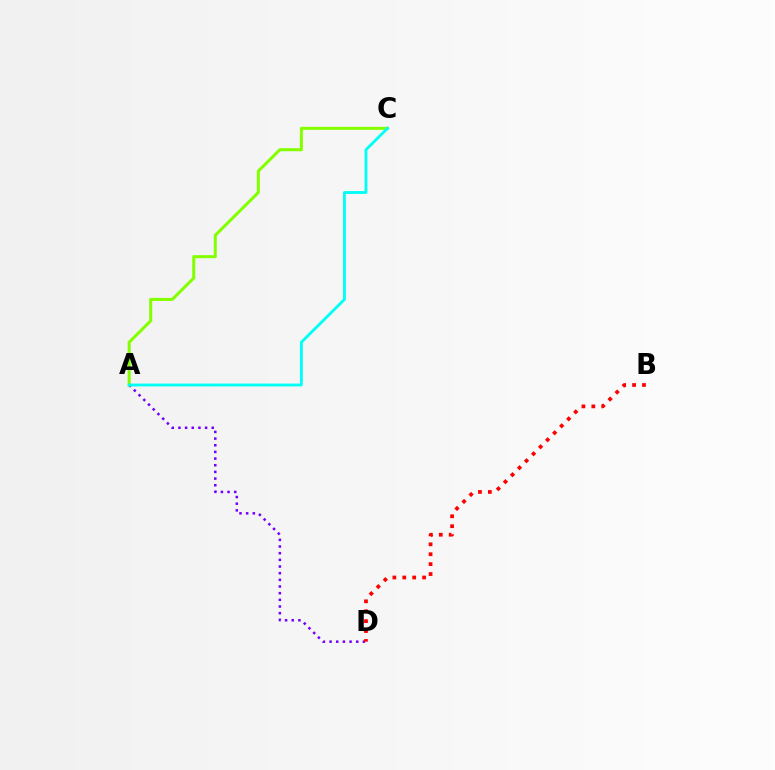{('A', 'D'): [{'color': '#7200ff', 'line_style': 'dotted', 'thickness': 1.81}], ('A', 'C'): [{'color': '#84ff00', 'line_style': 'solid', 'thickness': 2.19}, {'color': '#00fff6', 'line_style': 'solid', 'thickness': 2.06}], ('B', 'D'): [{'color': '#ff0000', 'line_style': 'dotted', 'thickness': 2.69}]}